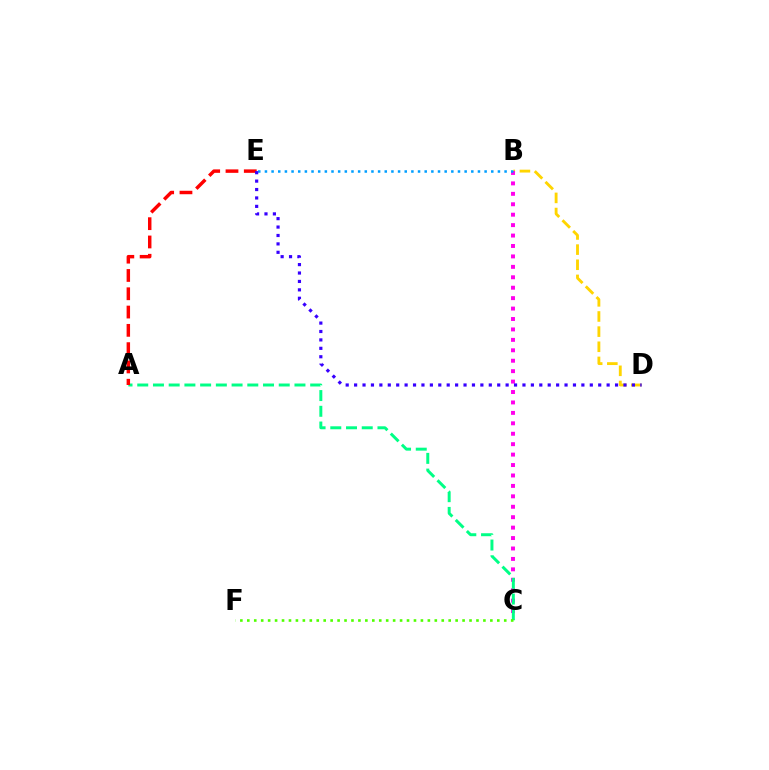{('B', 'D'): [{'color': '#ffd500', 'line_style': 'dashed', 'thickness': 2.06}], ('B', 'C'): [{'color': '#ff00ed', 'line_style': 'dotted', 'thickness': 2.83}], ('B', 'E'): [{'color': '#009eff', 'line_style': 'dotted', 'thickness': 1.81}], ('A', 'C'): [{'color': '#00ff86', 'line_style': 'dashed', 'thickness': 2.14}], ('A', 'E'): [{'color': '#ff0000', 'line_style': 'dashed', 'thickness': 2.49}], ('C', 'F'): [{'color': '#4fff00', 'line_style': 'dotted', 'thickness': 1.89}], ('D', 'E'): [{'color': '#3700ff', 'line_style': 'dotted', 'thickness': 2.29}]}